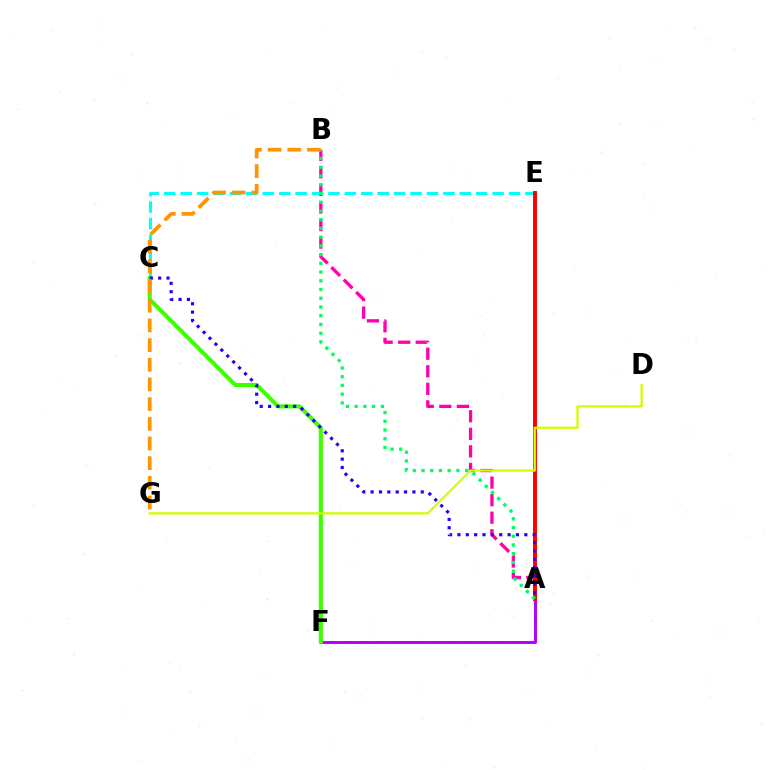{('A', 'B'): [{'color': '#ff00ac', 'line_style': 'dashed', 'thickness': 2.38}, {'color': '#00ff5c', 'line_style': 'dotted', 'thickness': 2.37}], ('C', 'E'): [{'color': '#00fff6', 'line_style': 'dashed', 'thickness': 2.23}], ('A', 'F'): [{'color': '#0074ff', 'line_style': 'dashed', 'thickness': 2.04}, {'color': '#b900ff', 'line_style': 'solid', 'thickness': 2.1}], ('C', 'F'): [{'color': '#3dff00', 'line_style': 'solid', 'thickness': 2.94}], ('A', 'E'): [{'color': '#ff0000', 'line_style': 'solid', 'thickness': 2.82}], ('D', 'G'): [{'color': '#d1ff00', 'line_style': 'solid', 'thickness': 1.64}], ('A', 'C'): [{'color': '#2500ff', 'line_style': 'dotted', 'thickness': 2.27}], ('B', 'G'): [{'color': '#ff9400', 'line_style': 'dashed', 'thickness': 2.67}]}